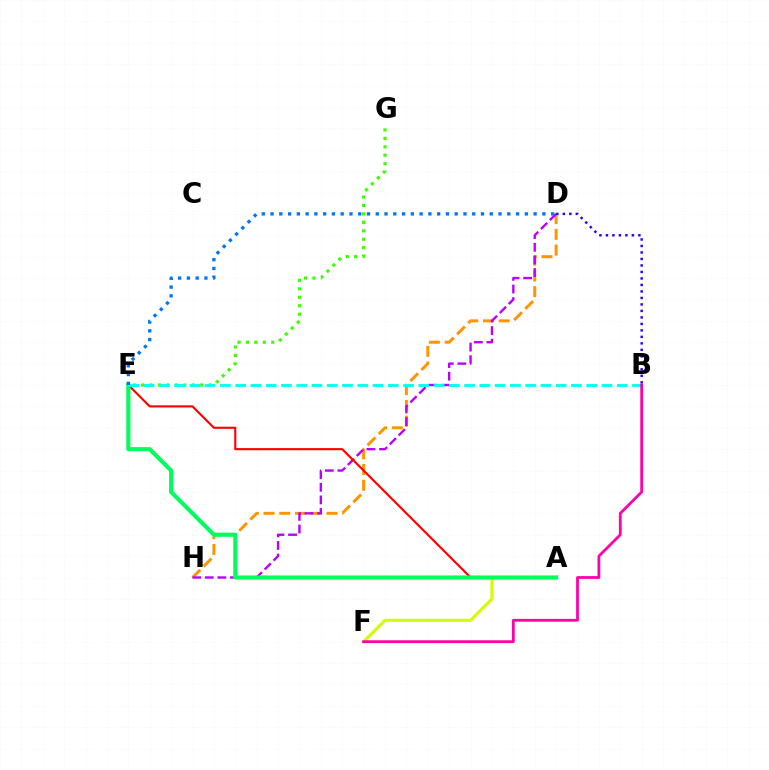{('E', 'G'): [{'color': '#3dff00', 'line_style': 'dotted', 'thickness': 2.29}], ('A', 'F'): [{'color': '#d1ff00', 'line_style': 'solid', 'thickness': 2.24}], ('D', 'H'): [{'color': '#ff9400', 'line_style': 'dashed', 'thickness': 2.14}, {'color': '#b900ff', 'line_style': 'dashed', 'thickness': 1.71}], ('A', 'E'): [{'color': '#ff0000', 'line_style': 'solid', 'thickness': 1.53}, {'color': '#00ff5c', 'line_style': 'solid', 'thickness': 2.96}], ('B', 'D'): [{'color': '#2500ff', 'line_style': 'dotted', 'thickness': 1.76}], ('B', 'E'): [{'color': '#00fff6', 'line_style': 'dashed', 'thickness': 2.07}], ('B', 'F'): [{'color': '#ff00ac', 'line_style': 'solid', 'thickness': 2.0}], ('D', 'E'): [{'color': '#0074ff', 'line_style': 'dotted', 'thickness': 2.38}]}